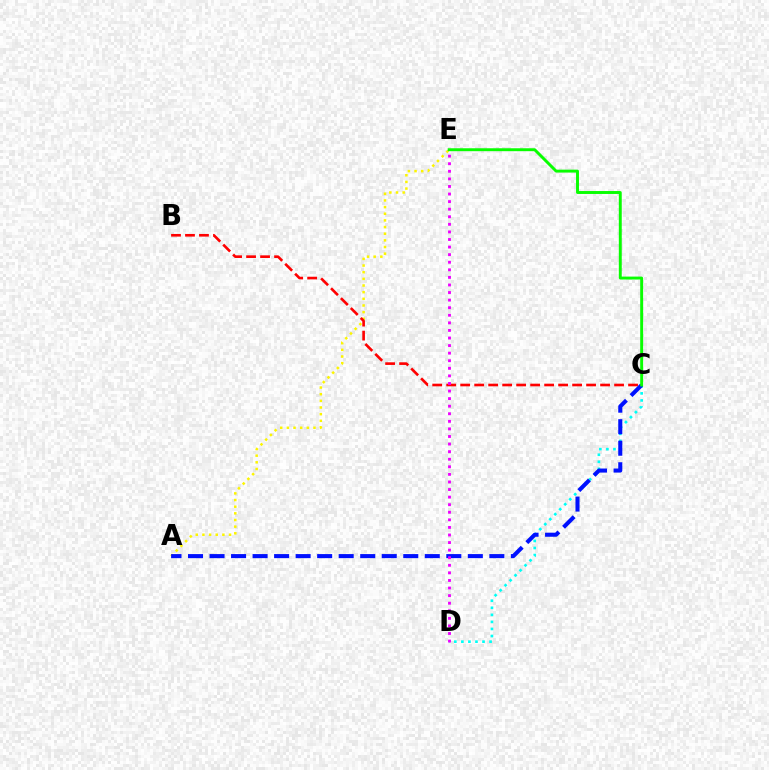{('C', 'D'): [{'color': '#00fff6', 'line_style': 'dotted', 'thickness': 1.91}], ('A', 'E'): [{'color': '#fcf500', 'line_style': 'dotted', 'thickness': 1.81}], ('B', 'C'): [{'color': '#ff0000', 'line_style': 'dashed', 'thickness': 1.9}], ('A', 'C'): [{'color': '#0010ff', 'line_style': 'dashed', 'thickness': 2.92}], ('D', 'E'): [{'color': '#ee00ff', 'line_style': 'dotted', 'thickness': 2.06}], ('C', 'E'): [{'color': '#08ff00', 'line_style': 'solid', 'thickness': 2.11}]}